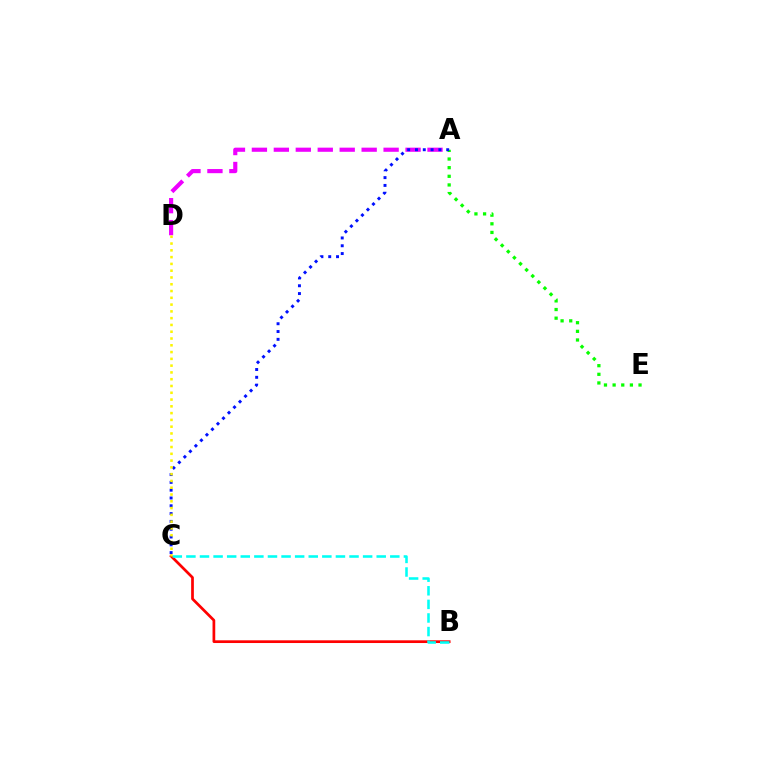{('B', 'C'): [{'color': '#ff0000', 'line_style': 'solid', 'thickness': 1.96}, {'color': '#00fff6', 'line_style': 'dashed', 'thickness': 1.85}], ('A', 'D'): [{'color': '#ee00ff', 'line_style': 'dashed', 'thickness': 2.98}], ('A', 'E'): [{'color': '#08ff00', 'line_style': 'dotted', 'thickness': 2.35}], ('A', 'C'): [{'color': '#0010ff', 'line_style': 'dotted', 'thickness': 2.12}], ('C', 'D'): [{'color': '#fcf500', 'line_style': 'dotted', 'thickness': 1.84}]}